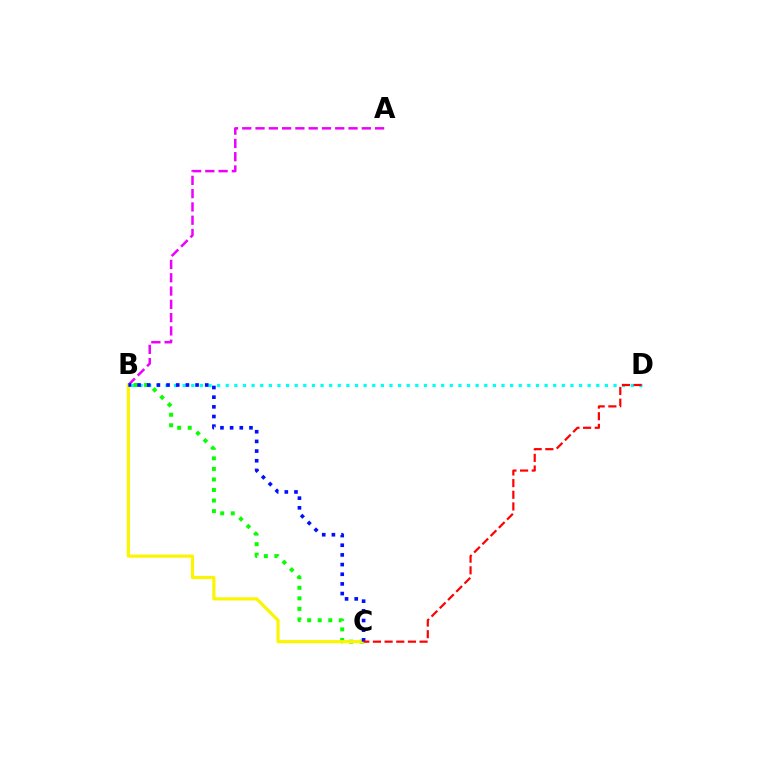{('A', 'B'): [{'color': '#ee00ff', 'line_style': 'dashed', 'thickness': 1.8}], ('B', 'D'): [{'color': '#00fff6', 'line_style': 'dotted', 'thickness': 2.34}], ('B', 'C'): [{'color': '#08ff00', 'line_style': 'dotted', 'thickness': 2.87}, {'color': '#fcf500', 'line_style': 'solid', 'thickness': 2.28}, {'color': '#0010ff', 'line_style': 'dotted', 'thickness': 2.63}], ('C', 'D'): [{'color': '#ff0000', 'line_style': 'dashed', 'thickness': 1.58}]}